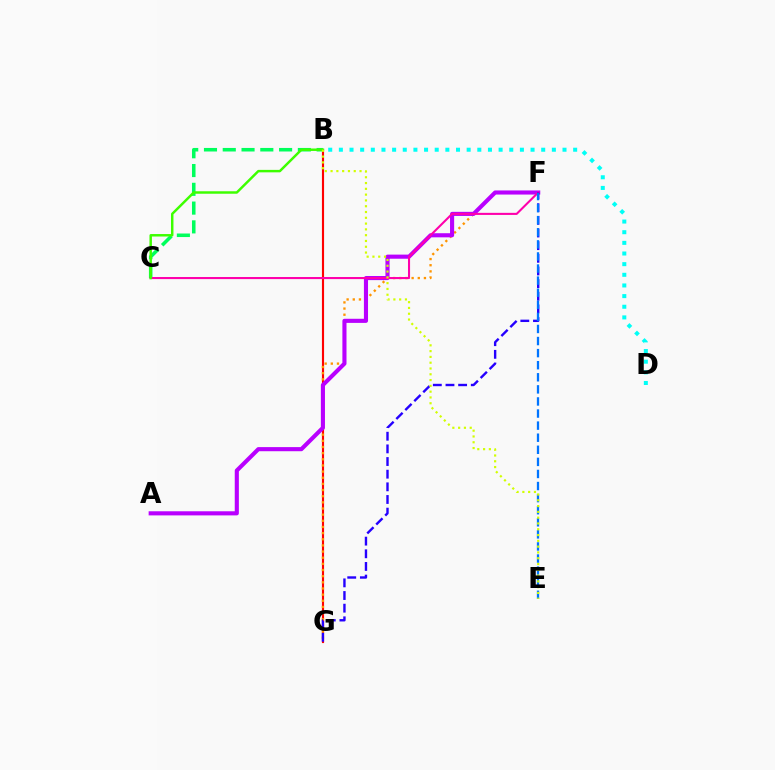{('B', 'G'): [{'color': '#ff0000', 'line_style': 'solid', 'thickness': 1.54}], ('F', 'G'): [{'color': '#ff9400', 'line_style': 'dotted', 'thickness': 1.67}, {'color': '#2500ff', 'line_style': 'dashed', 'thickness': 1.72}], ('B', 'C'): [{'color': '#00ff5c', 'line_style': 'dashed', 'thickness': 2.55}, {'color': '#3dff00', 'line_style': 'solid', 'thickness': 1.78}], ('B', 'D'): [{'color': '#00fff6', 'line_style': 'dotted', 'thickness': 2.89}], ('A', 'F'): [{'color': '#b900ff', 'line_style': 'solid', 'thickness': 2.96}], ('C', 'F'): [{'color': '#ff00ac', 'line_style': 'solid', 'thickness': 1.5}], ('E', 'F'): [{'color': '#0074ff', 'line_style': 'dashed', 'thickness': 1.64}], ('B', 'E'): [{'color': '#d1ff00', 'line_style': 'dotted', 'thickness': 1.57}]}